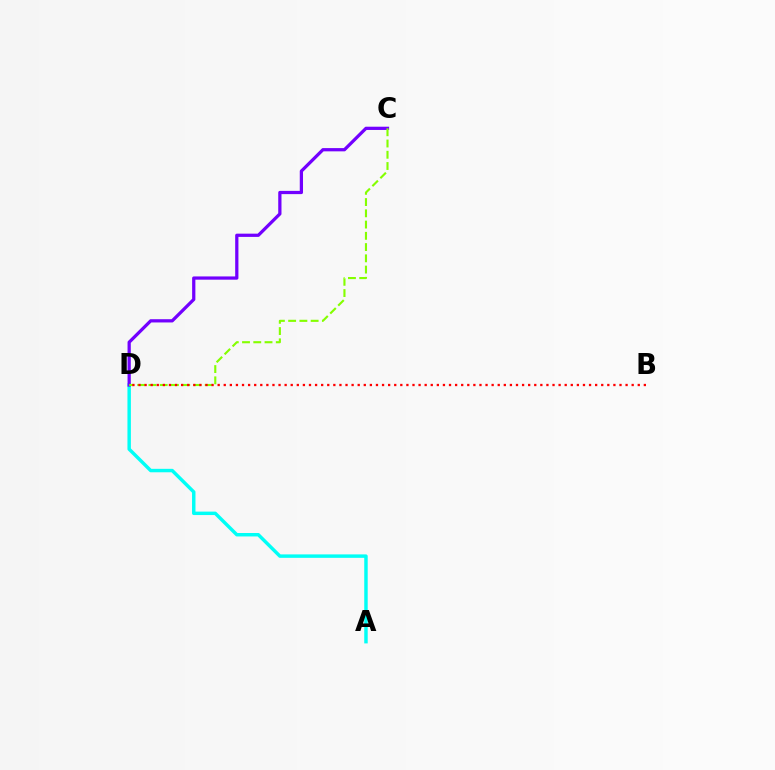{('A', 'D'): [{'color': '#00fff6', 'line_style': 'solid', 'thickness': 2.48}], ('C', 'D'): [{'color': '#7200ff', 'line_style': 'solid', 'thickness': 2.34}, {'color': '#84ff00', 'line_style': 'dashed', 'thickness': 1.53}], ('B', 'D'): [{'color': '#ff0000', 'line_style': 'dotted', 'thickness': 1.65}]}